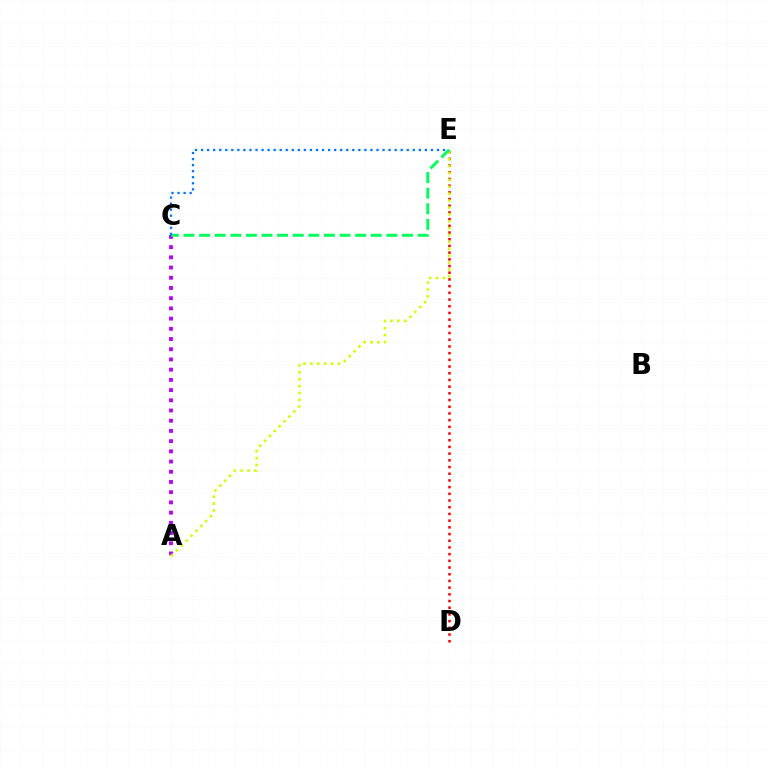{('D', 'E'): [{'color': '#ff0000', 'line_style': 'dotted', 'thickness': 1.82}], ('A', 'C'): [{'color': '#b900ff', 'line_style': 'dotted', 'thickness': 2.77}], ('A', 'E'): [{'color': '#d1ff00', 'line_style': 'dotted', 'thickness': 1.87}], ('C', 'E'): [{'color': '#00ff5c', 'line_style': 'dashed', 'thickness': 2.12}, {'color': '#0074ff', 'line_style': 'dotted', 'thickness': 1.64}]}